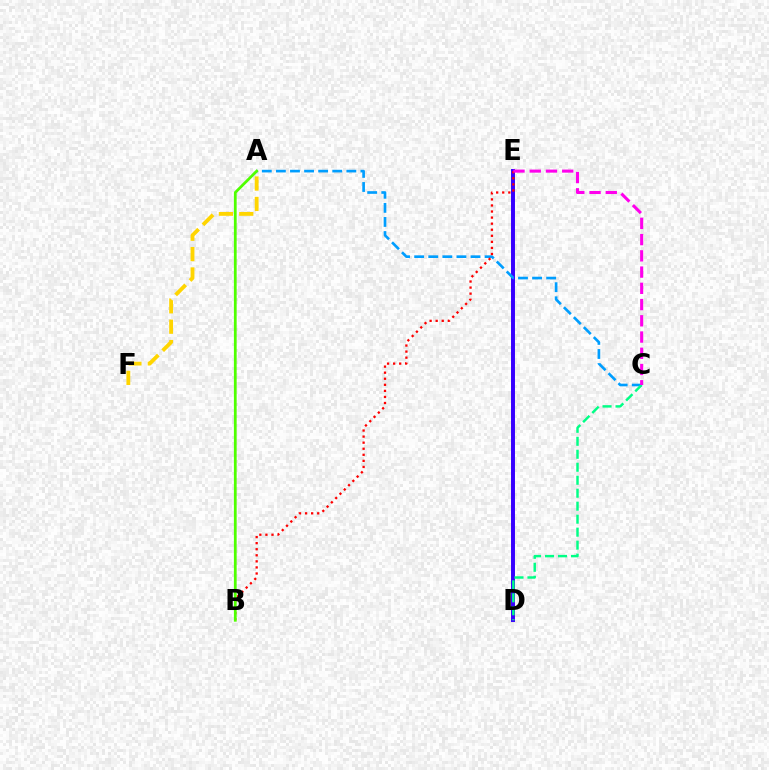{('D', 'E'): [{'color': '#3700ff', 'line_style': 'solid', 'thickness': 2.85}], ('A', 'C'): [{'color': '#009eff', 'line_style': 'dashed', 'thickness': 1.91}], ('B', 'E'): [{'color': '#ff0000', 'line_style': 'dotted', 'thickness': 1.65}], ('C', 'D'): [{'color': '#00ff86', 'line_style': 'dashed', 'thickness': 1.76}], ('C', 'E'): [{'color': '#ff00ed', 'line_style': 'dashed', 'thickness': 2.21}], ('A', 'F'): [{'color': '#ffd500', 'line_style': 'dashed', 'thickness': 2.77}], ('A', 'B'): [{'color': '#4fff00', 'line_style': 'solid', 'thickness': 1.99}]}